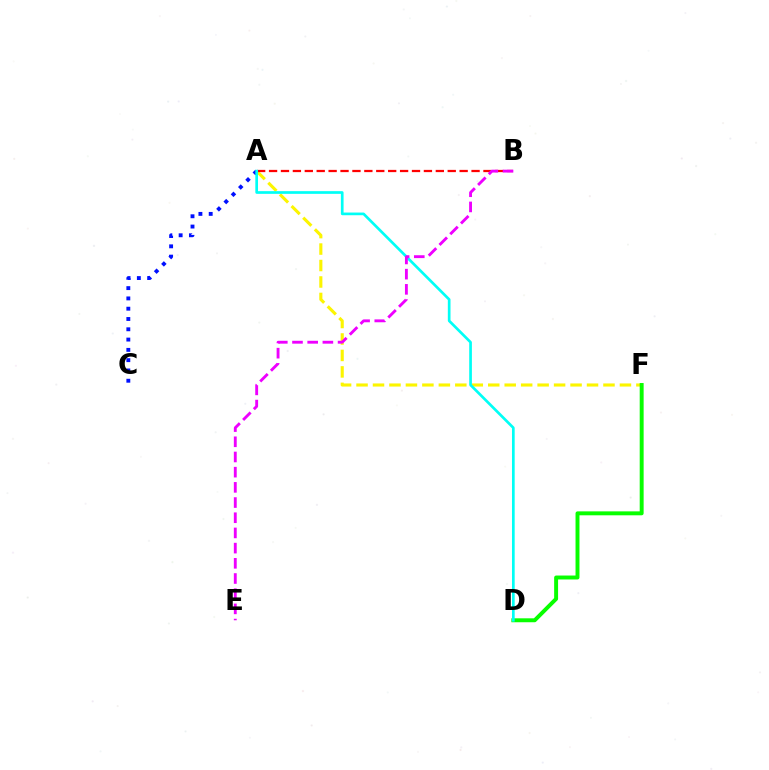{('A', 'F'): [{'color': '#fcf500', 'line_style': 'dashed', 'thickness': 2.24}], ('D', 'F'): [{'color': '#08ff00', 'line_style': 'solid', 'thickness': 2.83}], ('A', 'C'): [{'color': '#0010ff', 'line_style': 'dotted', 'thickness': 2.8}], ('A', 'B'): [{'color': '#ff0000', 'line_style': 'dashed', 'thickness': 1.62}], ('A', 'D'): [{'color': '#00fff6', 'line_style': 'solid', 'thickness': 1.93}], ('B', 'E'): [{'color': '#ee00ff', 'line_style': 'dashed', 'thickness': 2.06}]}